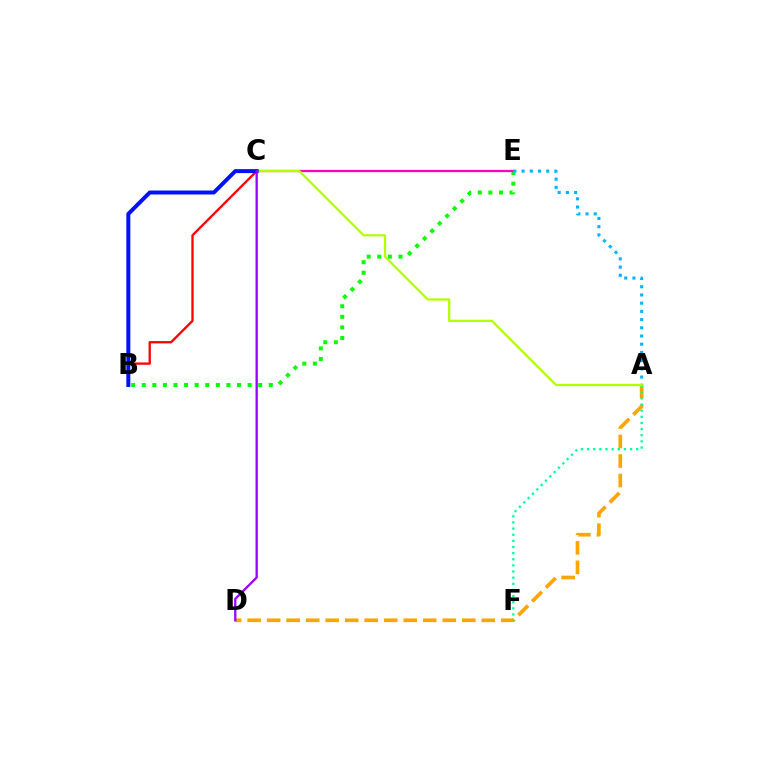{('A', 'D'): [{'color': '#ffa500', 'line_style': 'dashed', 'thickness': 2.65}], ('B', 'E'): [{'color': '#08ff00', 'line_style': 'dotted', 'thickness': 2.88}], ('C', 'E'): [{'color': '#ff00bd', 'line_style': 'solid', 'thickness': 1.63}], ('A', 'F'): [{'color': '#00ff9d', 'line_style': 'dotted', 'thickness': 1.67}], ('A', 'E'): [{'color': '#00b5ff', 'line_style': 'dotted', 'thickness': 2.23}], ('A', 'C'): [{'color': '#b3ff00', 'line_style': 'solid', 'thickness': 1.6}], ('B', 'C'): [{'color': '#ff0000', 'line_style': 'solid', 'thickness': 1.67}, {'color': '#0010ff', 'line_style': 'solid', 'thickness': 2.85}], ('C', 'D'): [{'color': '#9b00ff', 'line_style': 'solid', 'thickness': 1.67}]}